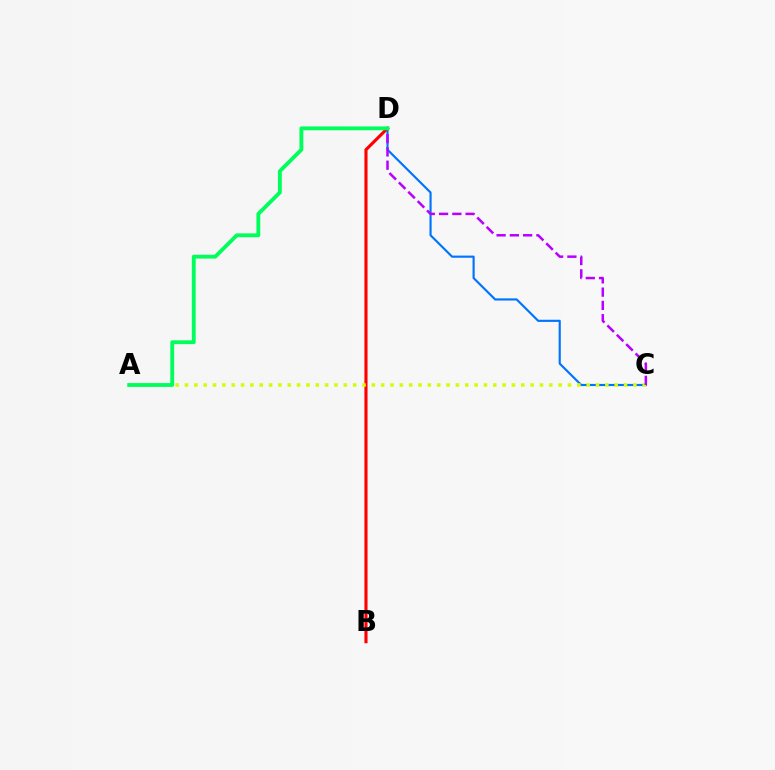{('C', 'D'): [{'color': '#0074ff', 'line_style': 'solid', 'thickness': 1.55}, {'color': '#b900ff', 'line_style': 'dashed', 'thickness': 1.8}], ('B', 'D'): [{'color': '#ff0000', 'line_style': 'solid', 'thickness': 2.25}], ('A', 'C'): [{'color': '#d1ff00', 'line_style': 'dotted', 'thickness': 2.54}], ('A', 'D'): [{'color': '#00ff5c', 'line_style': 'solid', 'thickness': 2.77}]}